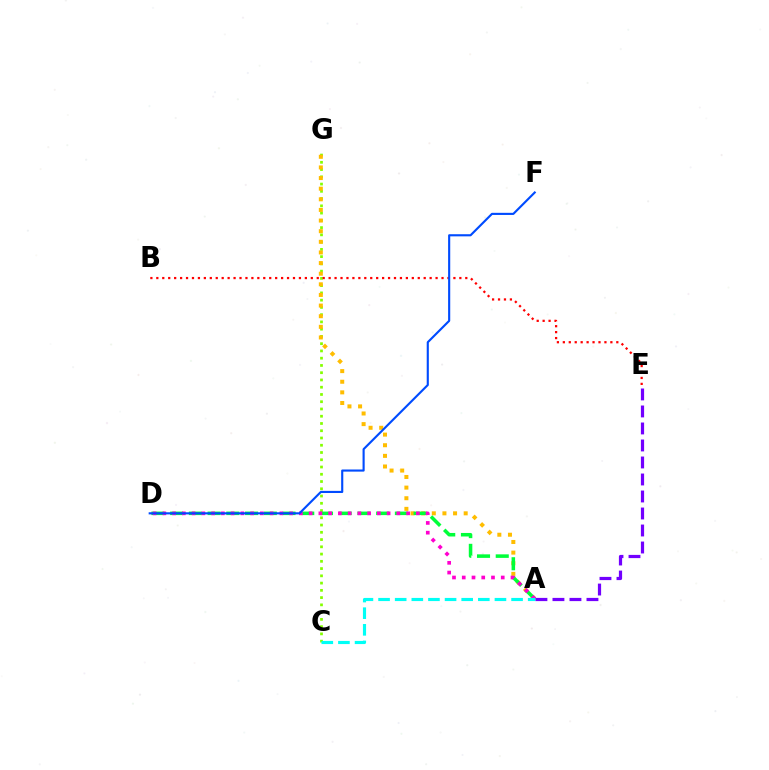{('C', 'G'): [{'color': '#84ff00', 'line_style': 'dotted', 'thickness': 1.97}], ('A', 'G'): [{'color': '#ffbd00', 'line_style': 'dotted', 'thickness': 2.89}], ('A', 'D'): [{'color': '#00ff39', 'line_style': 'dashed', 'thickness': 2.54}, {'color': '#ff00cf', 'line_style': 'dotted', 'thickness': 2.65}], ('A', 'C'): [{'color': '#00fff6', 'line_style': 'dashed', 'thickness': 2.26}], ('B', 'E'): [{'color': '#ff0000', 'line_style': 'dotted', 'thickness': 1.61}], ('D', 'F'): [{'color': '#004bff', 'line_style': 'solid', 'thickness': 1.53}], ('A', 'E'): [{'color': '#7200ff', 'line_style': 'dashed', 'thickness': 2.31}]}